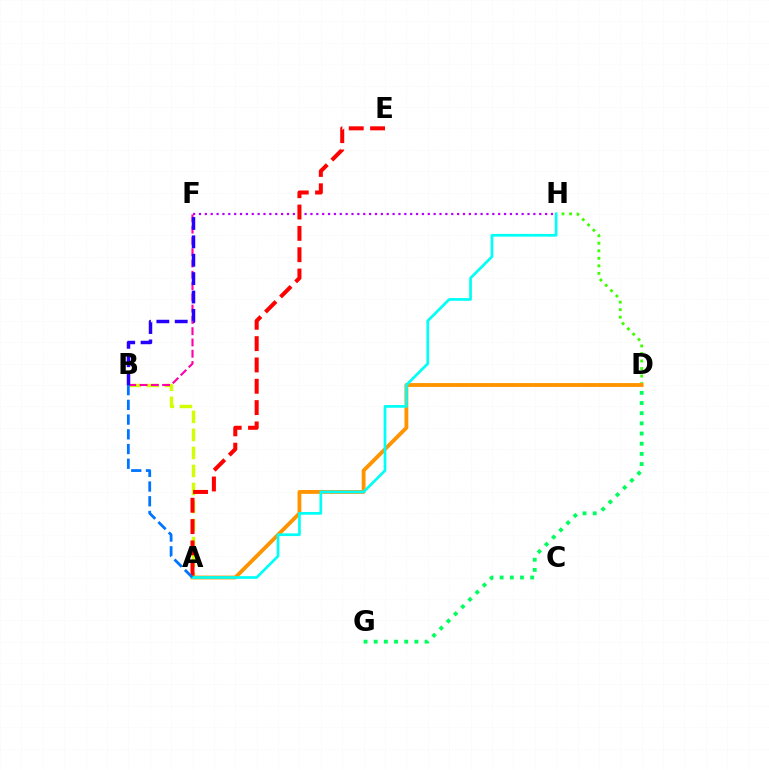{('A', 'B'): [{'color': '#d1ff00', 'line_style': 'dashed', 'thickness': 2.45}, {'color': '#0074ff', 'line_style': 'dashed', 'thickness': 2.0}], ('D', 'H'): [{'color': '#3dff00', 'line_style': 'dotted', 'thickness': 2.04}], ('D', 'G'): [{'color': '#00ff5c', 'line_style': 'dotted', 'thickness': 2.76}], ('F', 'H'): [{'color': '#b900ff', 'line_style': 'dotted', 'thickness': 1.59}], ('B', 'F'): [{'color': '#ff00ac', 'line_style': 'dashed', 'thickness': 1.53}, {'color': '#2500ff', 'line_style': 'dashed', 'thickness': 2.5}], ('A', 'E'): [{'color': '#ff0000', 'line_style': 'dashed', 'thickness': 2.9}], ('A', 'D'): [{'color': '#ff9400', 'line_style': 'solid', 'thickness': 2.76}], ('A', 'H'): [{'color': '#00fff6', 'line_style': 'solid', 'thickness': 1.95}]}